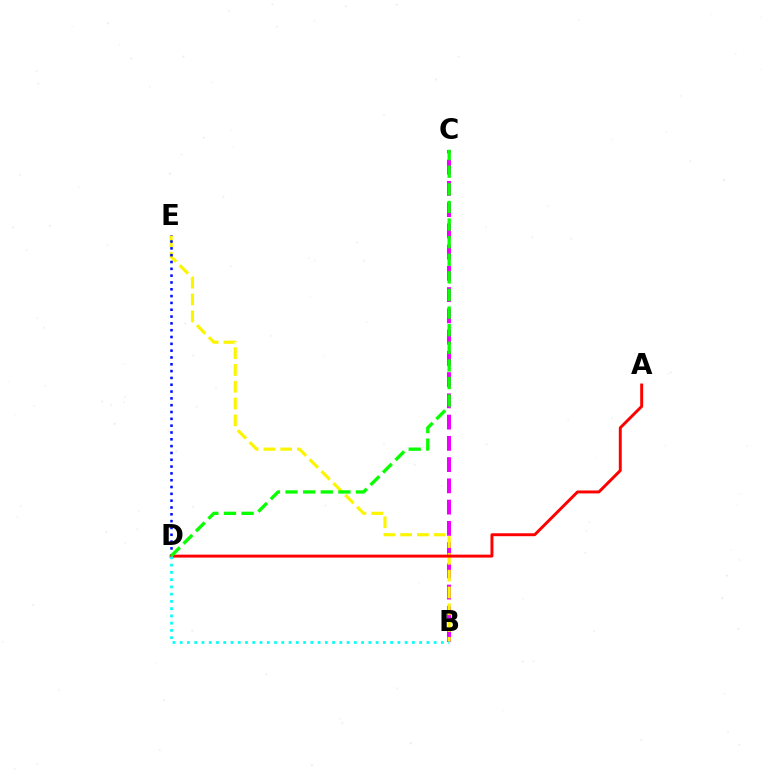{('B', 'C'): [{'color': '#ee00ff', 'line_style': 'dashed', 'thickness': 2.89}], ('B', 'E'): [{'color': '#fcf500', 'line_style': 'dashed', 'thickness': 2.28}], ('D', 'E'): [{'color': '#0010ff', 'line_style': 'dotted', 'thickness': 1.85}], ('A', 'D'): [{'color': '#ff0000', 'line_style': 'solid', 'thickness': 2.11}], ('C', 'D'): [{'color': '#08ff00', 'line_style': 'dashed', 'thickness': 2.39}], ('B', 'D'): [{'color': '#00fff6', 'line_style': 'dotted', 'thickness': 1.97}]}